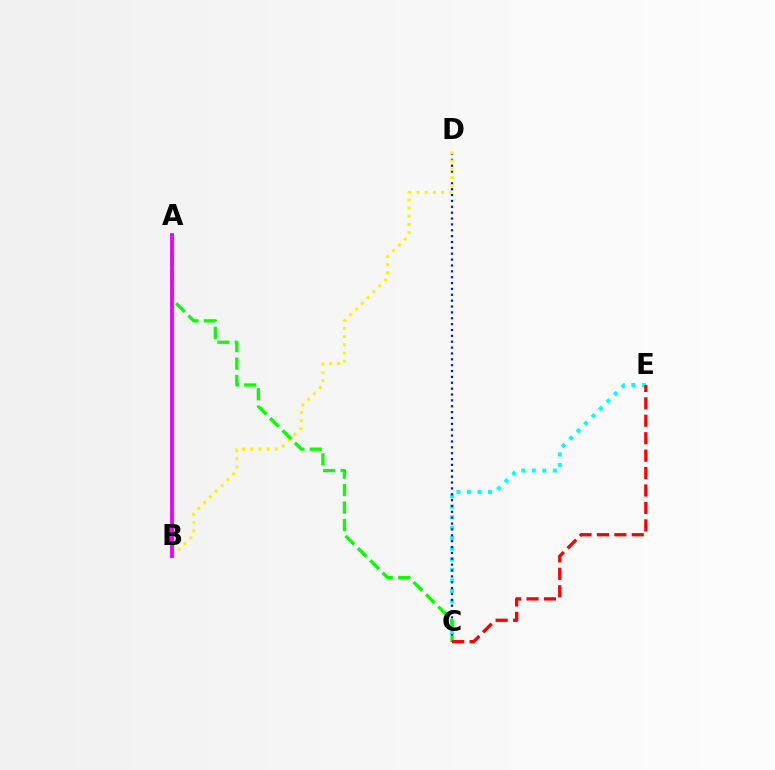{('C', 'E'): [{'color': '#00fff6', 'line_style': 'dotted', 'thickness': 2.86}, {'color': '#ff0000', 'line_style': 'dashed', 'thickness': 2.37}], ('C', 'D'): [{'color': '#0010ff', 'line_style': 'dotted', 'thickness': 1.59}], ('B', 'D'): [{'color': '#fcf500', 'line_style': 'dotted', 'thickness': 2.22}], ('A', 'C'): [{'color': '#08ff00', 'line_style': 'dashed', 'thickness': 2.37}], ('A', 'B'): [{'color': '#ee00ff', 'line_style': 'solid', 'thickness': 2.76}]}